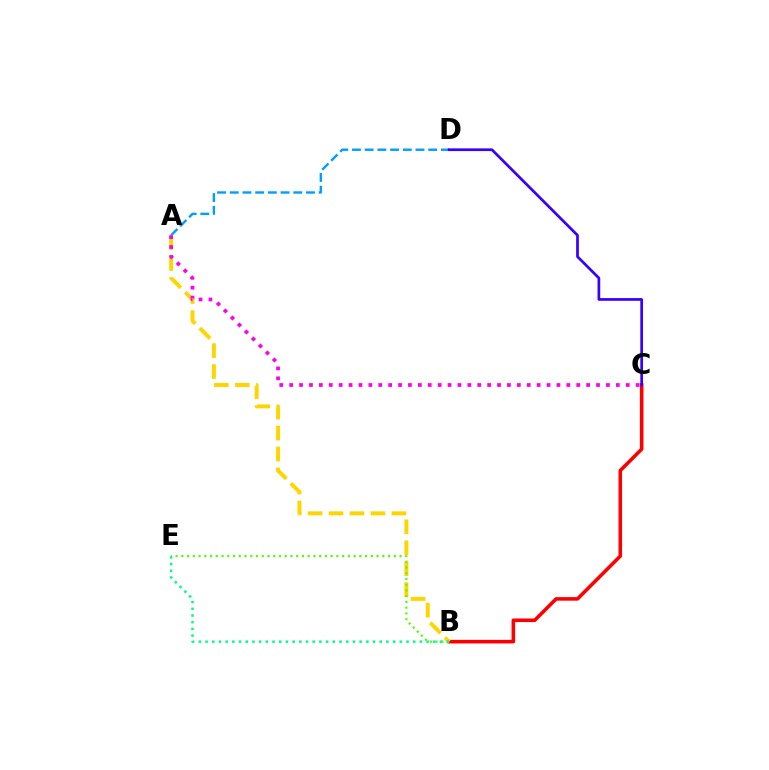{('B', 'C'): [{'color': '#ff0000', 'line_style': 'solid', 'thickness': 2.57}], ('A', 'B'): [{'color': '#ffd500', 'line_style': 'dashed', 'thickness': 2.85}], ('B', 'E'): [{'color': '#4fff00', 'line_style': 'dotted', 'thickness': 1.56}, {'color': '#00ff86', 'line_style': 'dotted', 'thickness': 1.82}], ('A', 'D'): [{'color': '#009eff', 'line_style': 'dashed', 'thickness': 1.73}], ('C', 'D'): [{'color': '#3700ff', 'line_style': 'solid', 'thickness': 1.96}], ('A', 'C'): [{'color': '#ff00ed', 'line_style': 'dotted', 'thickness': 2.69}]}